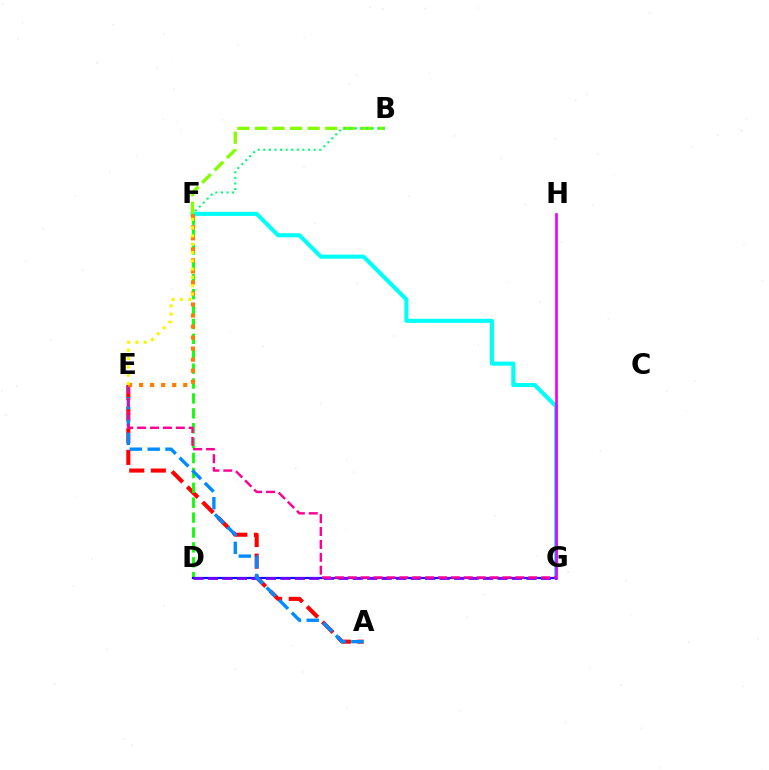{('F', 'G'): [{'color': '#00fff6', 'line_style': 'solid', 'thickness': 2.94}], ('A', 'E'): [{'color': '#ff0000', 'line_style': 'dashed', 'thickness': 2.94}, {'color': '#008cff', 'line_style': 'dashed', 'thickness': 2.42}], ('B', 'F'): [{'color': '#84ff00', 'line_style': 'dashed', 'thickness': 2.38}, {'color': '#00ff74', 'line_style': 'dotted', 'thickness': 1.52}], ('D', 'F'): [{'color': '#08ff00', 'line_style': 'dashed', 'thickness': 2.02}], ('D', 'G'): [{'color': '#0010ff', 'line_style': 'solid', 'thickness': 1.59}, {'color': '#7200ff', 'line_style': 'dashed', 'thickness': 1.97}], ('G', 'H'): [{'color': '#ee00ff', 'line_style': 'solid', 'thickness': 1.93}], ('E', 'G'): [{'color': '#ff0094', 'line_style': 'dashed', 'thickness': 1.75}], ('E', 'F'): [{'color': '#ff7c00', 'line_style': 'dotted', 'thickness': 3.0}, {'color': '#fcf500', 'line_style': 'dotted', 'thickness': 2.25}]}